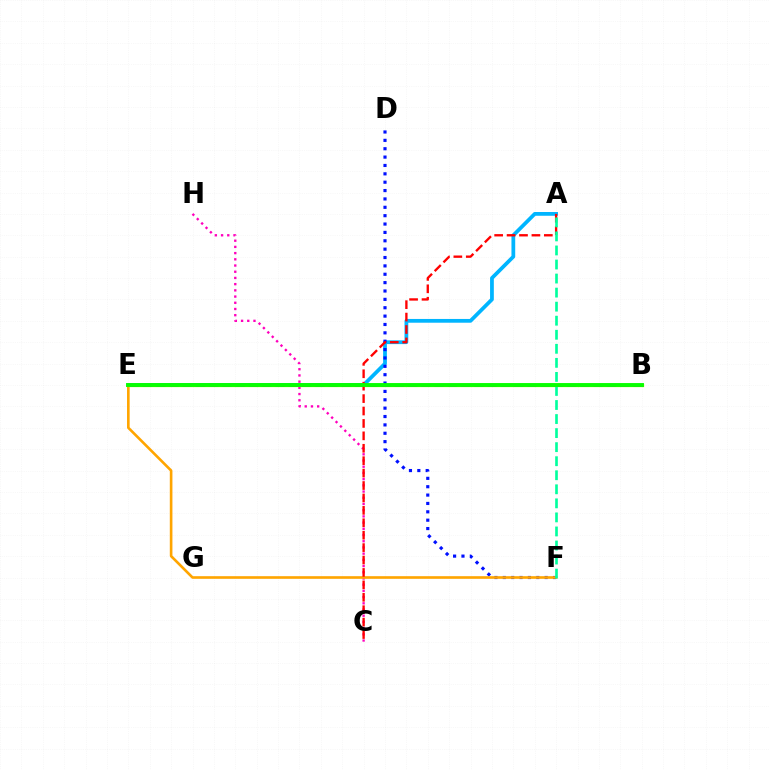{('A', 'E'): [{'color': '#00b5ff', 'line_style': 'solid', 'thickness': 2.71}], ('D', 'F'): [{'color': '#0010ff', 'line_style': 'dotted', 'thickness': 2.27}], ('B', 'E'): [{'color': '#b3ff00', 'line_style': 'solid', 'thickness': 2.36}, {'color': '#9b00ff', 'line_style': 'dashed', 'thickness': 1.8}, {'color': '#08ff00', 'line_style': 'solid', 'thickness': 2.79}], ('C', 'H'): [{'color': '#ff00bd', 'line_style': 'dotted', 'thickness': 1.69}], ('E', 'F'): [{'color': '#ffa500', 'line_style': 'solid', 'thickness': 1.89}], ('A', 'C'): [{'color': '#ff0000', 'line_style': 'dashed', 'thickness': 1.69}], ('A', 'F'): [{'color': '#00ff9d', 'line_style': 'dashed', 'thickness': 1.91}]}